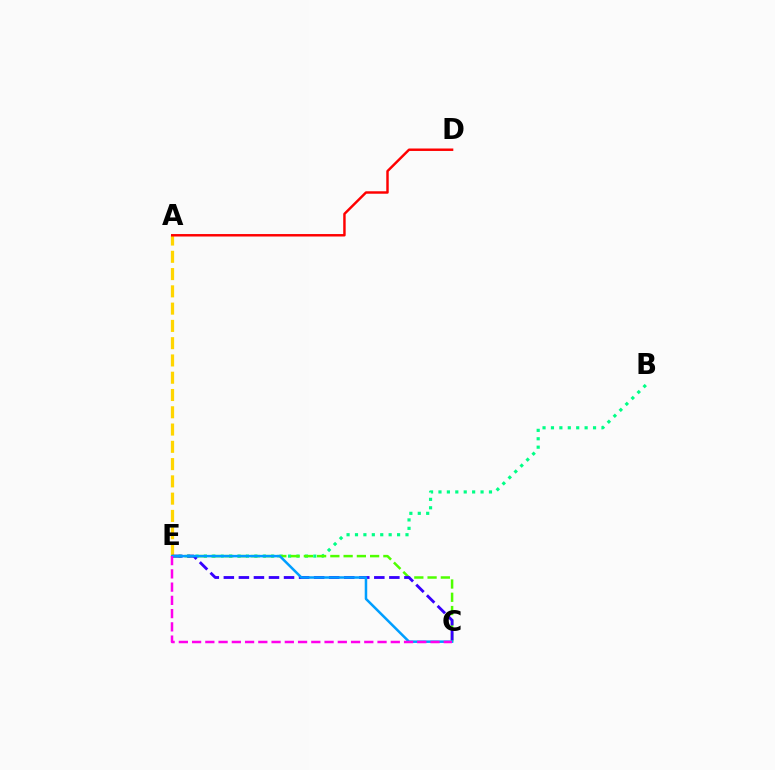{('B', 'E'): [{'color': '#00ff86', 'line_style': 'dotted', 'thickness': 2.29}], ('C', 'E'): [{'color': '#4fff00', 'line_style': 'dashed', 'thickness': 1.8}, {'color': '#3700ff', 'line_style': 'dashed', 'thickness': 2.04}, {'color': '#009eff', 'line_style': 'solid', 'thickness': 1.8}, {'color': '#ff00ed', 'line_style': 'dashed', 'thickness': 1.8}], ('A', 'E'): [{'color': '#ffd500', 'line_style': 'dashed', 'thickness': 2.35}], ('A', 'D'): [{'color': '#ff0000', 'line_style': 'solid', 'thickness': 1.76}]}